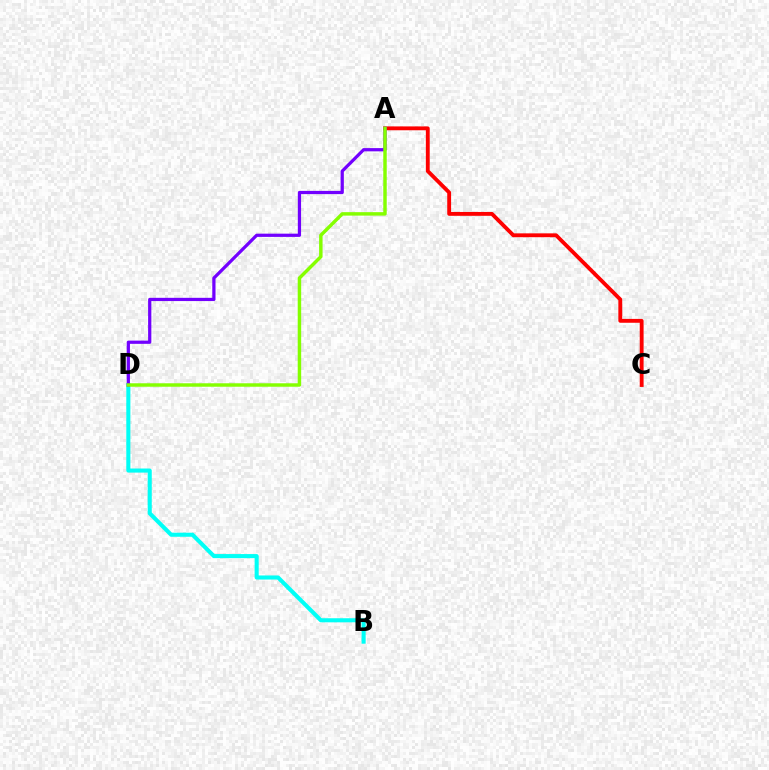{('A', 'C'): [{'color': '#ff0000', 'line_style': 'solid', 'thickness': 2.77}], ('B', 'D'): [{'color': '#00fff6', 'line_style': 'solid', 'thickness': 2.94}], ('A', 'D'): [{'color': '#7200ff', 'line_style': 'solid', 'thickness': 2.33}, {'color': '#84ff00', 'line_style': 'solid', 'thickness': 2.49}]}